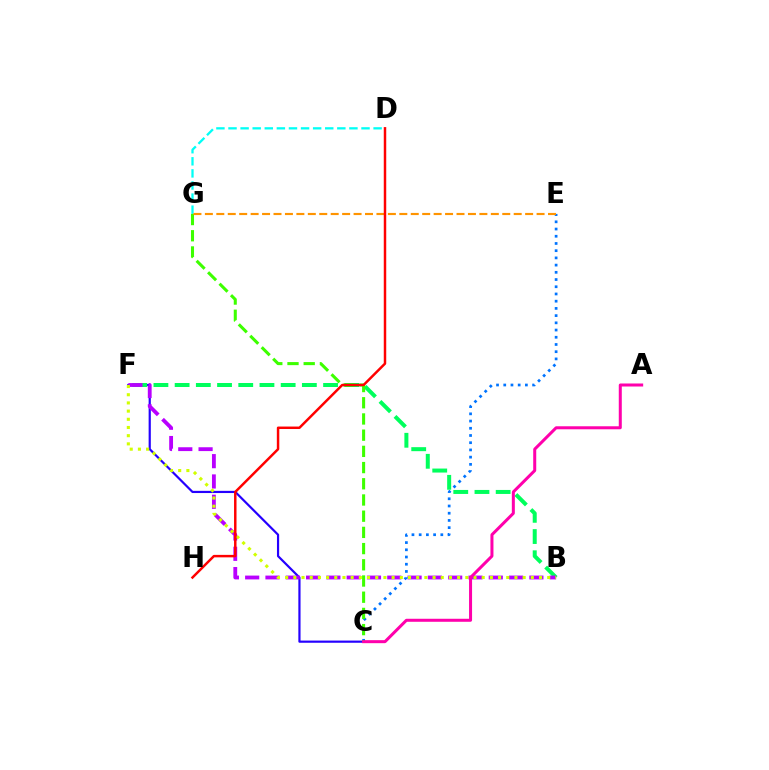{('D', 'G'): [{'color': '#00fff6', 'line_style': 'dashed', 'thickness': 1.64}], ('C', 'F'): [{'color': '#2500ff', 'line_style': 'solid', 'thickness': 1.58}], ('B', 'F'): [{'color': '#00ff5c', 'line_style': 'dashed', 'thickness': 2.88}, {'color': '#b900ff', 'line_style': 'dashed', 'thickness': 2.76}, {'color': '#d1ff00', 'line_style': 'dotted', 'thickness': 2.23}], ('C', 'E'): [{'color': '#0074ff', 'line_style': 'dotted', 'thickness': 1.96}], ('C', 'G'): [{'color': '#3dff00', 'line_style': 'dashed', 'thickness': 2.2}], ('E', 'G'): [{'color': '#ff9400', 'line_style': 'dashed', 'thickness': 1.55}], ('A', 'C'): [{'color': '#ff00ac', 'line_style': 'solid', 'thickness': 2.17}], ('D', 'H'): [{'color': '#ff0000', 'line_style': 'solid', 'thickness': 1.78}]}